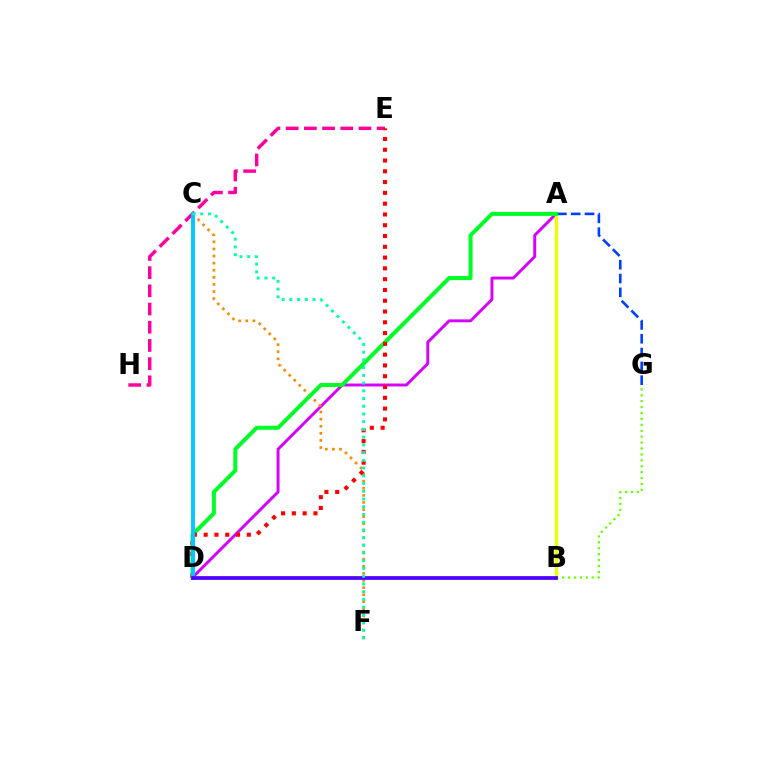{('E', 'H'): [{'color': '#ff00a0', 'line_style': 'dashed', 'thickness': 2.47}], ('A', 'D'): [{'color': '#d600ff', 'line_style': 'solid', 'thickness': 2.11}, {'color': '#00ff27', 'line_style': 'solid', 'thickness': 2.89}], ('C', 'F'): [{'color': '#ff8800', 'line_style': 'dotted', 'thickness': 1.93}, {'color': '#00ffaf', 'line_style': 'dotted', 'thickness': 2.1}], ('A', 'B'): [{'color': '#eeff00', 'line_style': 'solid', 'thickness': 2.39}], ('A', 'G'): [{'color': '#003fff', 'line_style': 'dashed', 'thickness': 1.88}], ('D', 'E'): [{'color': '#ff0000', 'line_style': 'dotted', 'thickness': 2.93}], ('C', 'D'): [{'color': '#00c7ff', 'line_style': 'solid', 'thickness': 2.81}], ('B', 'G'): [{'color': '#66ff00', 'line_style': 'dotted', 'thickness': 1.61}], ('B', 'D'): [{'color': '#4f00ff', 'line_style': 'solid', 'thickness': 2.69}]}